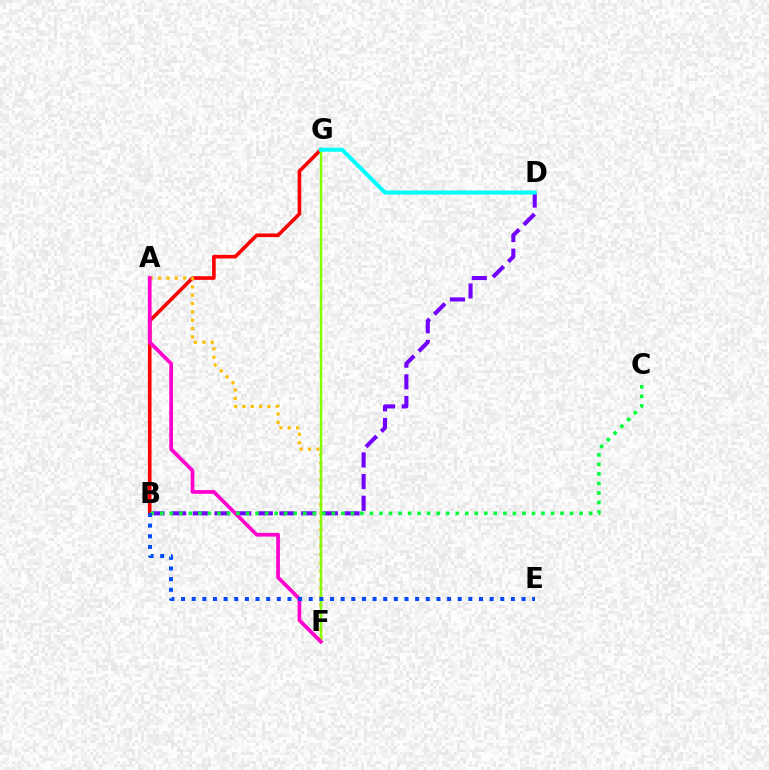{('B', 'D'): [{'color': '#7200ff', 'line_style': 'dashed', 'thickness': 2.94}], ('B', 'G'): [{'color': '#ff0000', 'line_style': 'solid', 'thickness': 2.61}], ('A', 'F'): [{'color': '#ffbd00', 'line_style': 'dotted', 'thickness': 2.27}, {'color': '#ff00cf', 'line_style': 'solid', 'thickness': 2.66}], ('F', 'G'): [{'color': '#84ff00', 'line_style': 'solid', 'thickness': 1.76}], ('D', 'G'): [{'color': '#00fff6', 'line_style': 'solid', 'thickness': 2.91}], ('B', 'C'): [{'color': '#00ff39', 'line_style': 'dotted', 'thickness': 2.59}], ('B', 'E'): [{'color': '#004bff', 'line_style': 'dotted', 'thickness': 2.89}]}